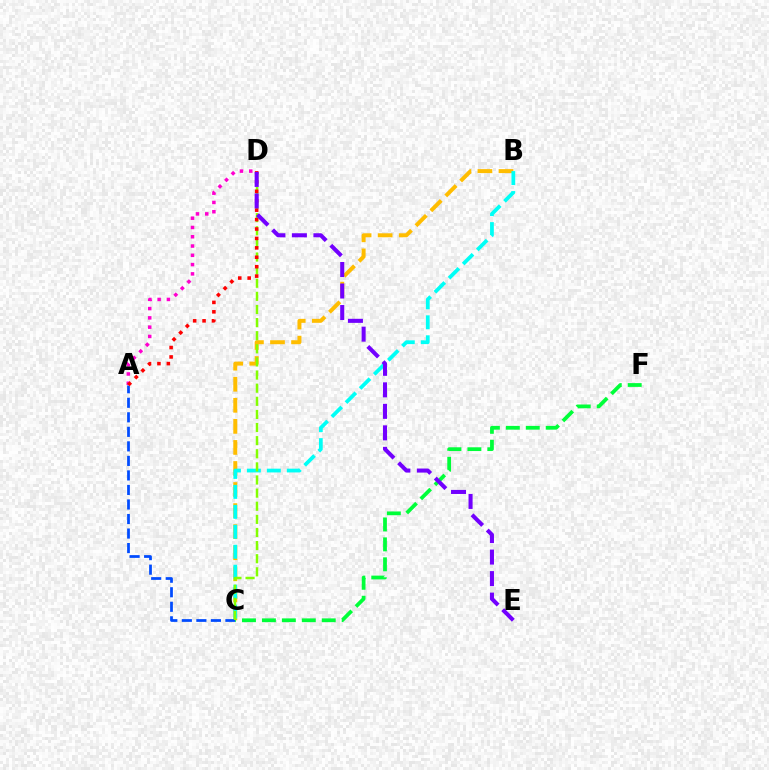{('B', 'C'): [{'color': '#ffbd00', 'line_style': 'dashed', 'thickness': 2.86}, {'color': '#00fff6', 'line_style': 'dashed', 'thickness': 2.71}], ('A', 'C'): [{'color': '#004bff', 'line_style': 'dashed', 'thickness': 1.97}], ('C', 'F'): [{'color': '#00ff39', 'line_style': 'dashed', 'thickness': 2.71}], ('C', 'D'): [{'color': '#84ff00', 'line_style': 'dashed', 'thickness': 1.78}], ('A', 'D'): [{'color': '#ff00cf', 'line_style': 'dotted', 'thickness': 2.52}, {'color': '#ff0000', 'line_style': 'dotted', 'thickness': 2.56}], ('D', 'E'): [{'color': '#7200ff', 'line_style': 'dashed', 'thickness': 2.92}]}